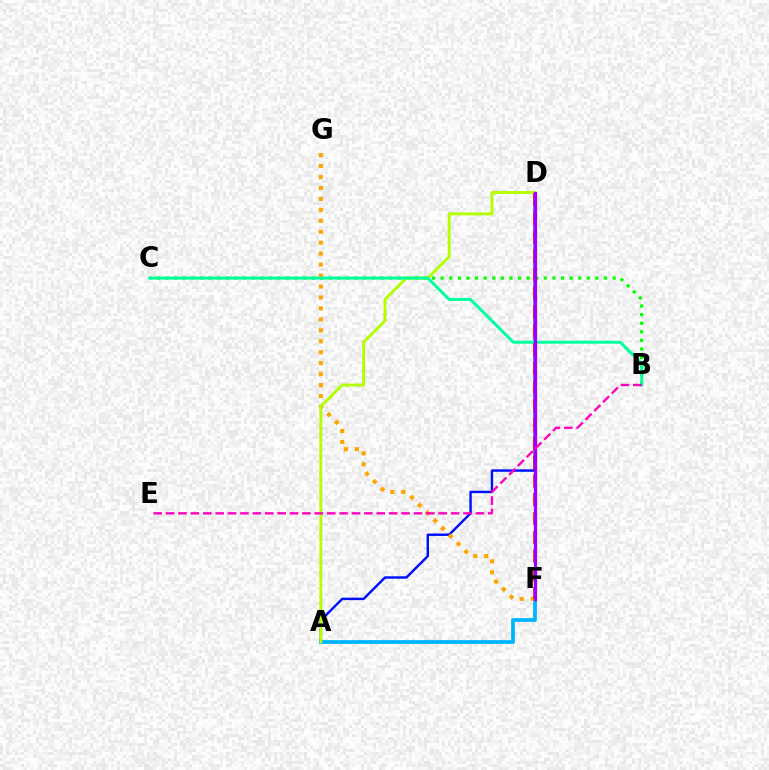{('A', 'F'): [{'color': '#00b5ff', 'line_style': 'solid', 'thickness': 2.7}], ('B', 'C'): [{'color': '#08ff00', 'line_style': 'dotted', 'thickness': 2.34}, {'color': '#00ff9d', 'line_style': 'solid', 'thickness': 2.13}], ('A', 'D'): [{'color': '#0010ff', 'line_style': 'solid', 'thickness': 1.76}, {'color': '#b3ff00', 'line_style': 'solid', 'thickness': 2.09}], ('F', 'G'): [{'color': '#ffa500', 'line_style': 'dotted', 'thickness': 2.98}], ('D', 'F'): [{'color': '#ff0000', 'line_style': 'dashed', 'thickness': 2.55}, {'color': '#9b00ff', 'line_style': 'solid', 'thickness': 2.34}], ('B', 'E'): [{'color': '#ff00bd', 'line_style': 'dashed', 'thickness': 1.68}]}